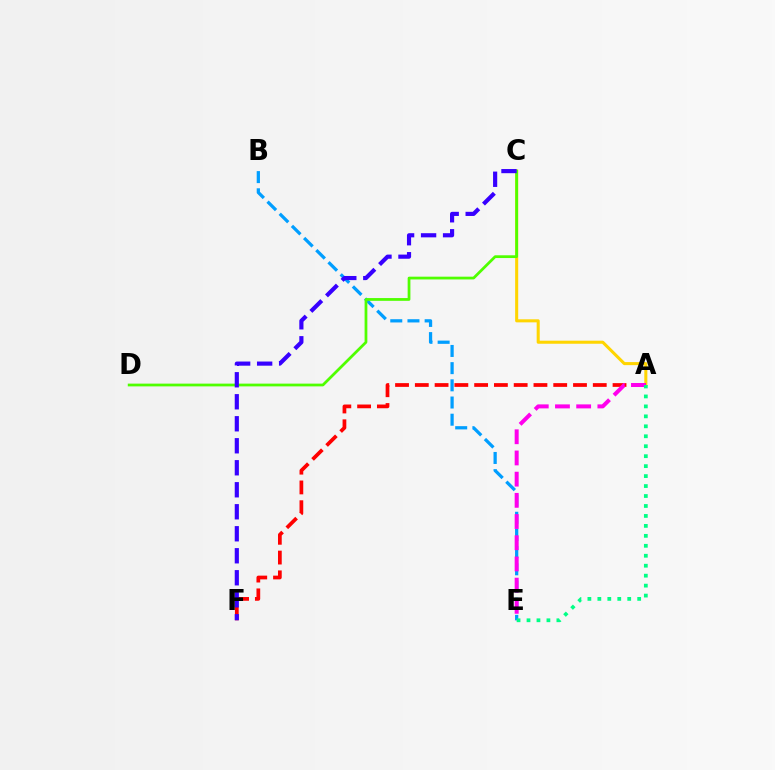{('B', 'E'): [{'color': '#009eff', 'line_style': 'dashed', 'thickness': 2.33}], ('A', 'C'): [{'color': '#ffd500', 'line_style': 'solid', 'thickness': 2.2}], ('A', 'F'): [{'color': '#ff0000', 'line_style': 'dashed', 'thickness': 2.69}], ('A', 'E'): [{'color': '#ff00ed', 'line_style': 'dashed', 'thickness': 2.88}, {'color': '#00ff86', 'line_style': 'dotted', 'thickness': 2.71}], ('C', 'D'): [{'color': '#4fff00', 'line_style': 'solid', 'thickness': 1.99}], ('C', 'F'): [{'color': '#3700ff', 'line_style': 'dashed', 'thickness': 2.99}]}